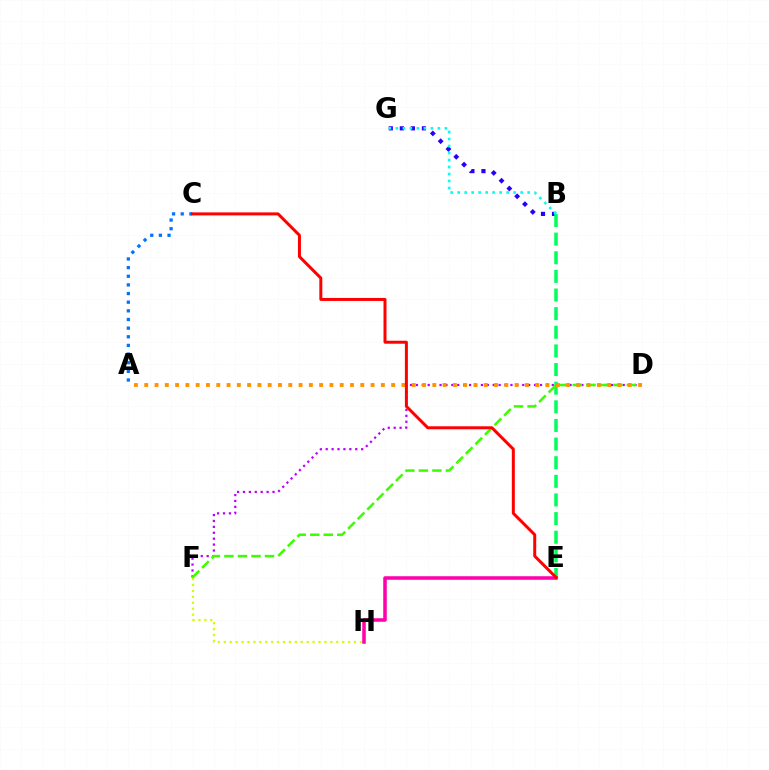{('B', 'G'): [{'color': '#2500ff', 'line_style': 'dotted', 'thickness': 3.0}, {'color': '#00fff6', 'line_style': 'dotted', 'thickness': 1.9}], ('F', 'H'): [{'color': '#d1ff00', 'line_style': 'dotted', 'thickness': 1.61}], ('B', 'E'): [{'color': '#00ff5c', 'line_style': 'dashed', 'thickness': 2.53}], ('E', 'H'): [{'color': '#ff00ac', 'line_style': 'solid', 'thickness': 2.54}], ('D', 'F'): [{'color': '#b900ff', 'line_style': 'dotted', 'thickness': 1.61}, {'color': '#3dff00', 'line_style': 'dashed', 'thickness': 1.84}], ('A', 'C'): [{'color': '#0074ff', 'line_style': 'dotted', 'thickness': 2.35}], ('A', 'D'): [{'color': '#ff9400', 'line_style': 'dotted', 'thickness': 2.8}], ('C', 'E'): [{'color': '#ff0000', 'line_style': 'solid', 'thickness': 2.15}]}